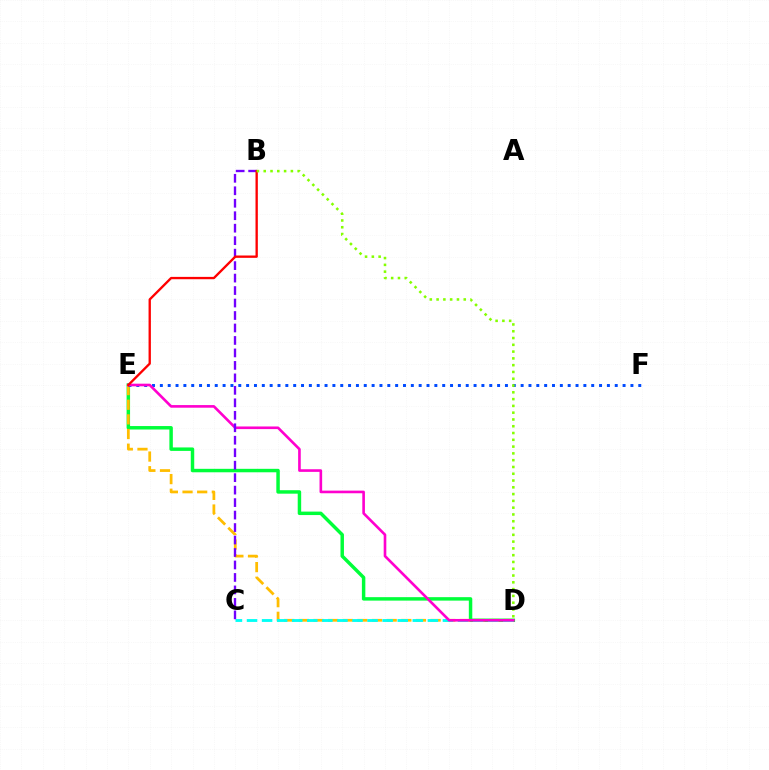{('D', 'E'): [{'color': '#00ff39', 'line_style': 'solid', 'thickness': 2.49}, {'color': '#ffbd00', 'line_style': 'dashed', 'thickness': 1.99}, {'color': '#ff00cf', 'line_style': 'solid', 'thickness': 1.89}], ('E', 'F'): [{'color': '#004bff', 'line_style': 'dotted', 'thickness': 2.13}], ('C', 'D'): [{'color': '#00fff6', 'line_style': 'dashed', 'thickness': 2.05}], ('B', 'C'): [{'color': '#7200ff', 'line_style': 'dashed', 'thickness': 1.69}], ('B', 'E'): [{'color': '#ff0000', 'line_style': 'solid', 'thickness': 1.68}], ('B', 'D'): [{'color': '#84ff00', 'line_style': 'dotted', 'thickness': 1.84}]}